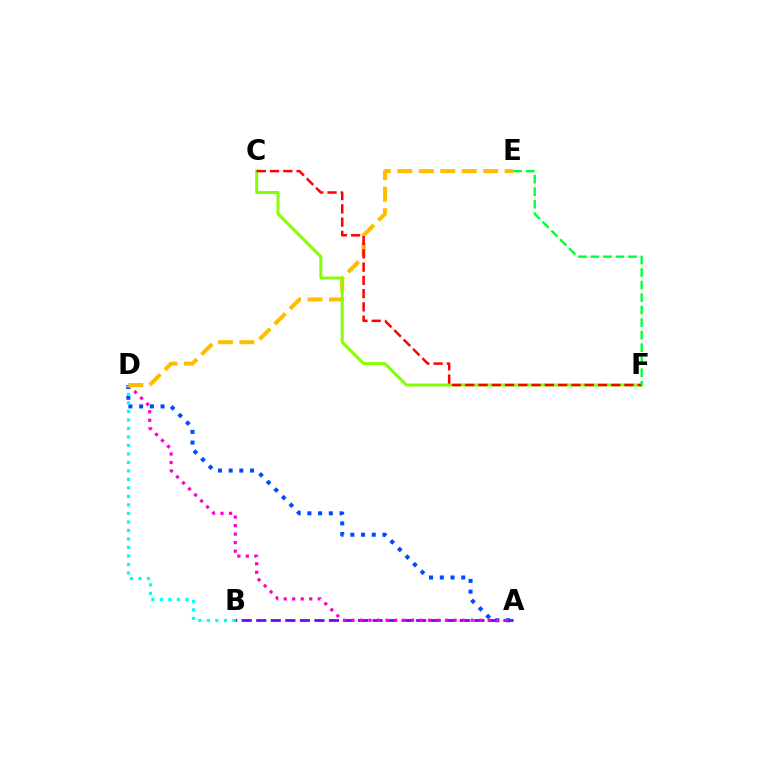{('A', 'B'): [{'color': '#7200ff', 'line_style': 'dashed', 'thickness': 1.98}], ('A', 'D'): [{'color': '#004bff', 'line_style': 'dotted', 'thickness': 2.91}, {'color': '#ff00cf', 'line_style': 'dotted', 'thickness': 2.31}], ('B', 'D'): [{'color': '#00fff6', 'line_style': 'dotted', 'thickness': 2.31}], ('D', 'E'): [{'color': '#ffbd00', 'line_style': 'dashed', 'thickness': 2.92}], ('C', 'F'): [{'color': '#84ff00', 'line_style': 'solid', 'thickness': 2.14}, {'color': '#ff0000', 'line_style': 'dashed', 'thickness': 1.8}], ('E', 'F'): [{'color': '#00ff39', 'line_style': 'dashed', 'thickness': 1.7}]}